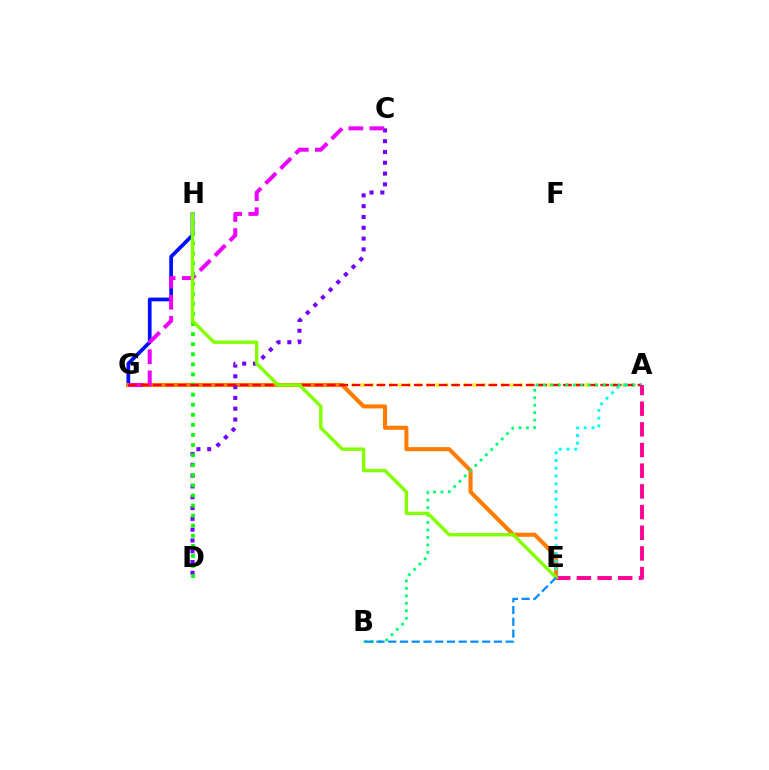{('G', 'H'): [{'color': '#0010ff', 'line_style': 'solid', 'thickness': 2.69}], ('A', 'G'): [{'color': '#fcf500', 'line_style': 'dotted', 'thickness': 2.53}, {'color': '#ff0000', 'line_style': 'dashed', 'thickness': 1.69}], ('E', 'G'): [{'color': '#ff7c00', 'line_style': 'solid', 'thickness': 2.95}], ('C', 'D'): [{'color': '#7200ff', 'line_style': 'dotted', 'thickness': 2.93}], ('A', 'E'): [{'color': '#00fff6', 'line_style': 'dotted', 'thickness': 2.1}, {'color': '#ff0094', 'line_style': 'dashed', 'thickness': 2.81}], ('C', 'G'): [{'color': '#ee00ff', 'line_style': 'dashed', 'thickness': 2.87}], ('D', 'H'): [{'color': '#08ff00', 'line_style': 'dotted', 'thickness': 2.74}], ('A', 'B'): [{'color': '#00ff74', 'line_style': 'dotted', 'thickness': 2.03}], ('E', 'H'): [{'color': '#84ff00', 'line_style': 'solid', 'thickness': 2.47}], ('B', 'E'): [{'color': '#008cff', 'line_style': 'dashed', 'thickness': 1.6}]}